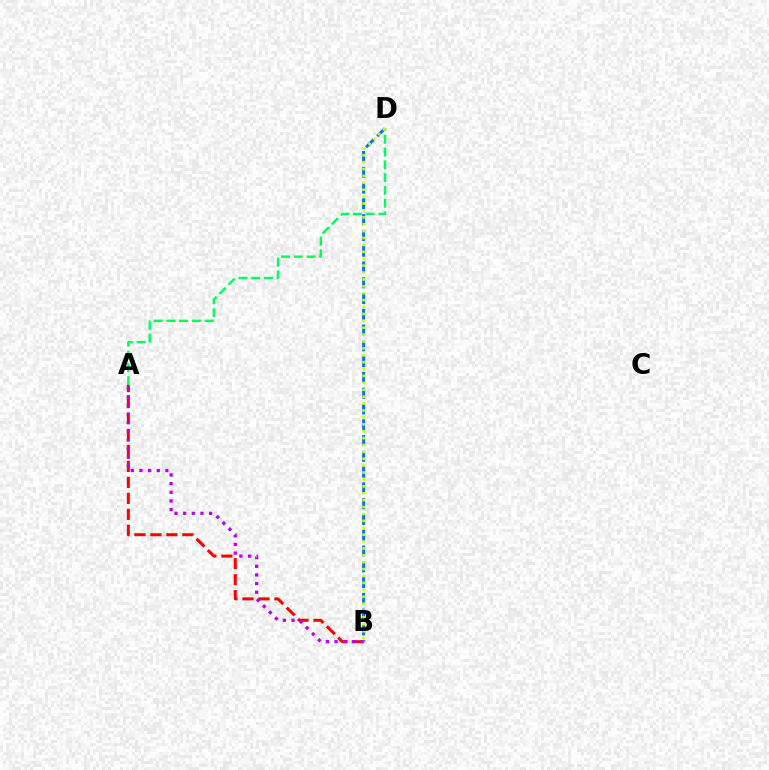{('A', 'B'): [{'color': '#ff0000', 'line_style': 'dashed', 'thickness': 2.17}, {'color': '#b900ff', 'line_style': 'dotted', 'thickness': 2.35}], ('B', 'D'): [{'color': '#0074ff', 'line_style': 'dashed', 'thickness': 2.14}, {'color': '#d1ff00', 'line_style': 'dotted', 'thickness': 1.87}], ('A', 'D'): [{'color': '#00ff5c', 'line_style': 'dashed', 'thickness': 1.74}]}